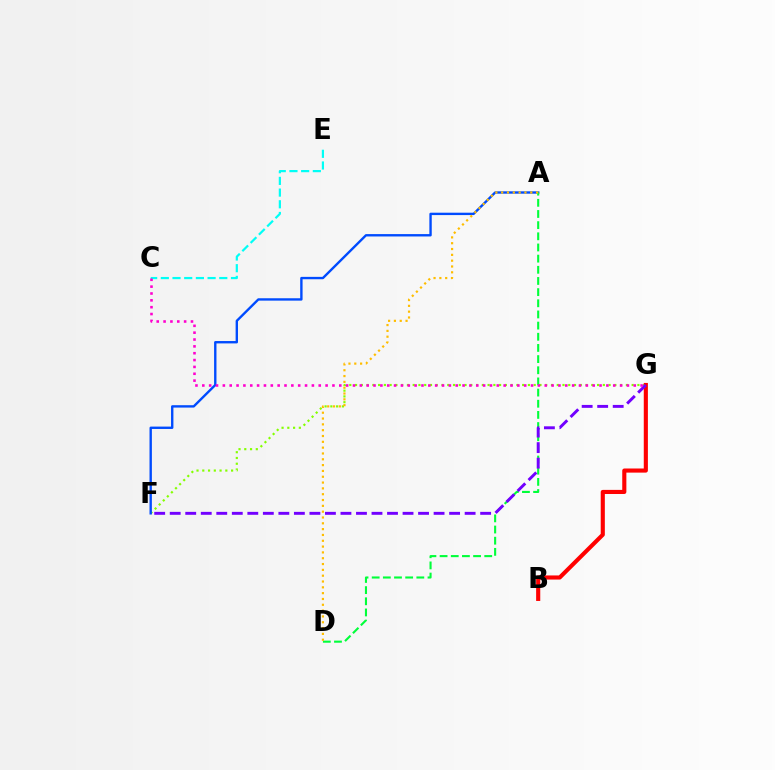{('F', 'G'): [{'color': '#84ff00', 'line_style': 'dotted', 'thickness': 1.57}, {'color': '#7200ff', 'line_style': 'dashed', 'thickness': 2.11}], ('B', 'G'): [{'color': '#ff0000', 'line_style': 'solid', 'thickness': 2.96}], ('A', 'F'): [{'color': '#004bff', 'line_style': 'solid', 'thickness': 1.71}], ('A', 'D'): [{'color': '#00ff39', 'line_style': 'dashed', 'thickness': 1.52}, {'color': '#ffbd00', 'line_style': 'dotted', 'thickness': 1.58}], ('C', 'E'): [{'color': '#00fff6', 'line_style': 'dashed', 'thickness': 1.59}], ('C', 'G'): [{'color': '#ff00cf', 'line_style': 'dotted', 'thickness': 1.86}]}